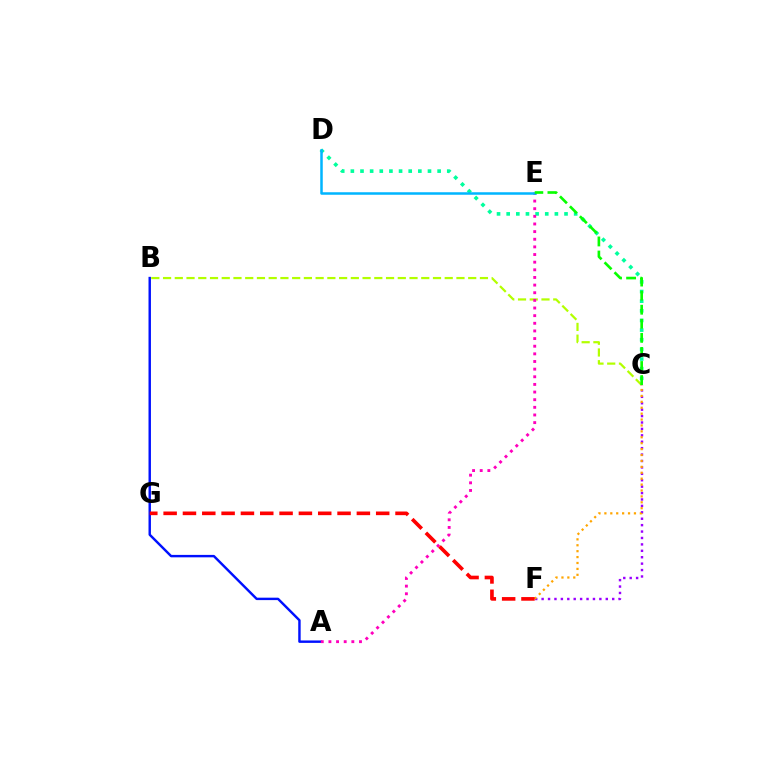{('C', 'D'): [{'color': '#00ff9d', 'line_style': 'dotted', 'thickness': 2.62}], ('A', 'B'): [{'color': '#0010ff', 'line_style': 'solid', 'thickness': 1.75}], ('B', 'C'): [{'color': '#b3ff00', 'line_style': 'dashed', 'thickness': 1.59}], ('C', 'F'): [{'color': '#9b00ff', 'line_style': 'dotted', 'thickness': 1.74}, {'color': '#ffa500', 'line_style': 'dotted', 'thickness': 1.61}], ('A', 'E'): [{'color': '#ff00bd', 'line_style': 'dotted', 'thickness': 2.08}], ('D', 'E'): [{'color': '#00b5ff', 'line_style': 'solid', 'thickness': 1.8}], ('C', 'E'): [{'color': '#08ff00', 'line_style': 'dashed', 'thickness': 1.91}], ('F', 'G'): [{'color': '#ff0000', 'line_style': 'dashed', 'thickness': 2.63}]}